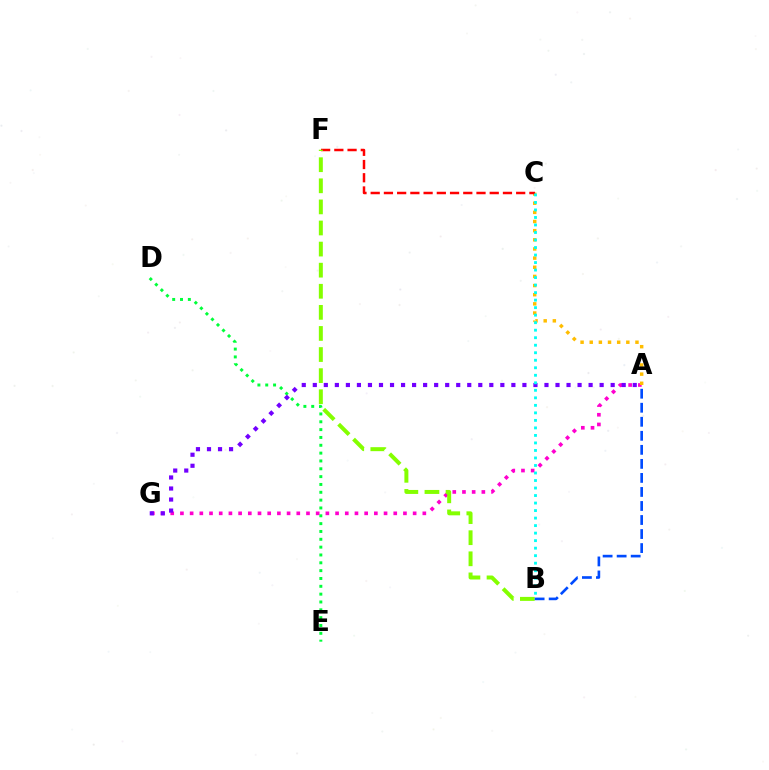{('A', 'G'): [{'color': '#ff00cf', 'line_style': 'dotted', 'thickness': 2.63}, {'color': '#7200ff', 'line_style': 'dotted', 'thickness': 3.0}], ('A', 'C'): [{'color': '#ffbd00', 'line_style': 'dotted', 'thickness': 2.49}], ('C', 'F'): [{'color': '#ff0000', 'line_style': 'dashed', 'thickness': 1.8}], ('B', 'F'): [{'color': '#84ff00', 'line_style': 'dashed', 'thickness': 2.87}], ('D', 'E'): [{'color': '#00ff39', 'line_style': 'dotted', 'thickness': 2.13}], ('B', 'C'): [{'color': '#00fff6', 'line_style': 'dotted', 'thickness': 2.04}], ('A', 'B'): [{'color': '#004bff', 'line_style': 'dashed', 'thickness': 1.91}]}